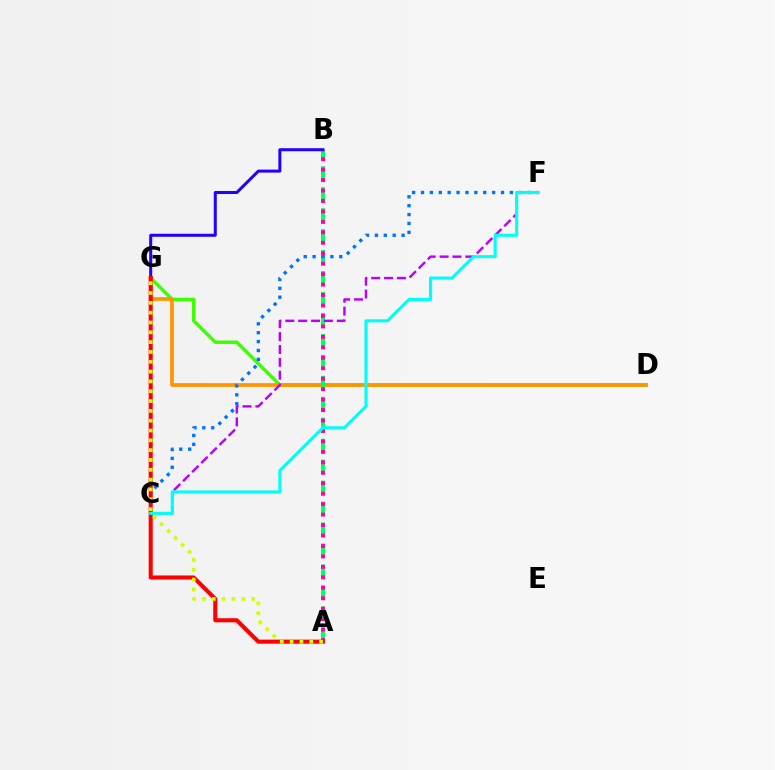{('D', 'G'): [{'color': '#3dff00', 'line_style': 'solid', 'thickness': 2.5}, {'color': '#ff9400', 'line_style': 'solid', 'thickness': 2.67}], ('A', 'B'): [{'color': '#00ff5c', 'line_style': 'dashed', 'thickness': 2.85}, {'color': '#ff00ac', 'line_style': 'dotted', 'thickness': 2.84}], ('C', 'F'): [{'color': '#0074ff', 'line_style': 'dotted', 'thickness': 2.42}, {'color': '#b900ff', 'line_style': 'dashed', 'thickness': 1.75}, {'color': '#00fff6', 'line_style': 'solid', 'thickness': 2.23}], ('B', 'G'): [{'color': '#2500ff', 'line_style': 'solid', 'thickness': 2.18}], ('A', 'G'): [{'color': '#ff0000', 'line_style': 'solid', 'thickness': 2.93}, {'color': '#d1ff00', 'line_style': 'dotted', 'thickness': 2.67}]}